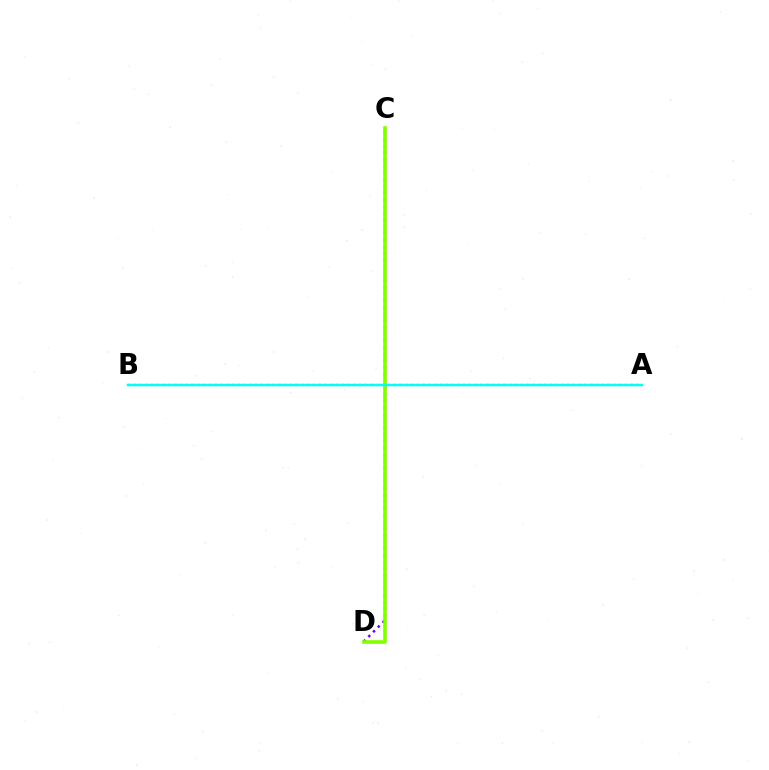{('C', 'D'): [{'color': '#7200ff', 'line_style': 'dotted', 'thickness': 1.82}, {'color': '#84ff00', 'line_style': 'solid', 'thickness': 2.61}], ('A', 'B'): [{'color': '#ff0000', 'line_style': 'dotted', 'thickness': 1.57}, {'color': '#00fff6', 'line_style': 'solid', 'thickness': 1.79}]}